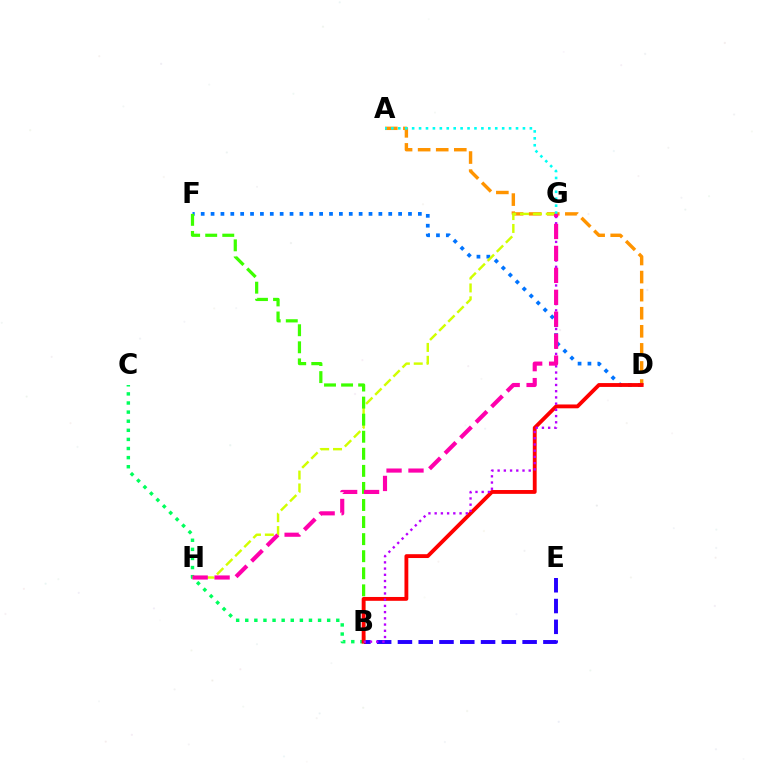{('A', 'D'): [{'color': '#ff9400', 'line_style': 'dashed', 'thickness': 2.46}], ('B', 'C'): [{'color': '#00ff5c', 'line_style': 'dotted', 'thickness': 2.47}], ('A', 'G'): [{'color': '#00fff6', 'line_style': 'dotted', 'thickness': 1.88}], ('D', 'F'): [{'color': '#0074ff', 'line_style': 'dotted', 'thickness': 2.68}], ('G', 'H'): [{'color': '#d1ff00', 'line_style': 'dashed', 'thickness': 1.75}, {'color': '#ff00ac', 'line_style': 'dashed', 'thickness': 2.98}], ('B', 'E'): [{'color': '#2500ff', 'line_style': 'dashed', 'thickness': 2.82}], ('B', 'F'): [{'color': '#3dff00', 'line_style': 'dashed', 'thickness': 2.32}], ('B', 'D'): [{'color': '#ff0000', 'line_style': 'solid', 'thickness': 2.77}], ('B', 'G'): [{'color': '#b900ff', 'line_style': 'dotted', 'thickness': 1.69}]}